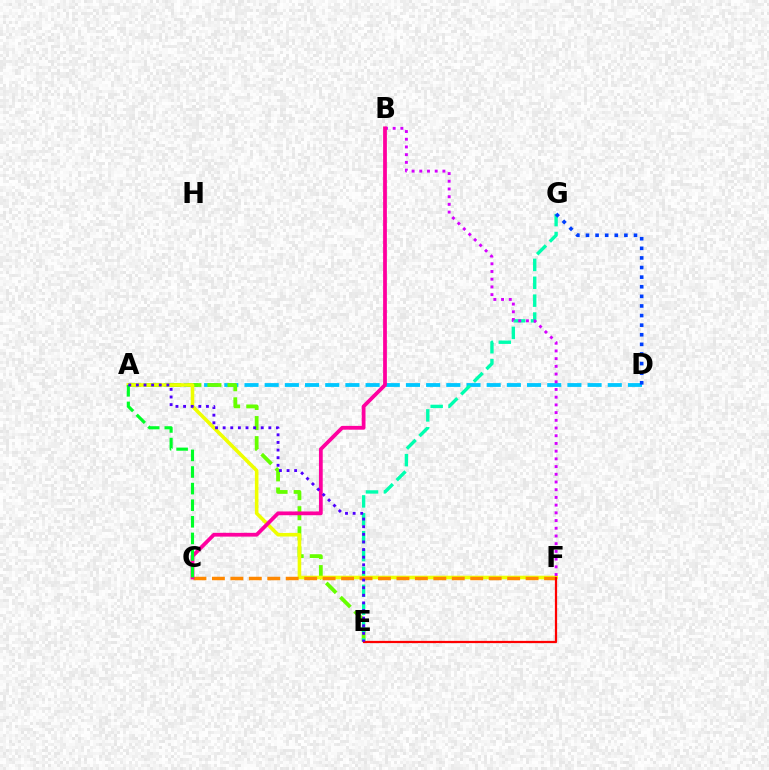{('A', 'D'): [{'color': '#00c7ff', 'line_style': 'dashed', 'thickness': 2.74}], ('A', 'E'): [{'color': '#66ff00', 'line_style': 'dashed', 'thickness': 2.73}, {'color': '#4f00ff', 'line_style': 'dotted', 'thickness': 2.07}], ('E', 'G'): [{'color': '#00ffaf', 'line_style': 'dashed', 'thickness': 2.43}], ('A', 'F'): [{'color': '#eeff00', 'line_style': 'solid', 'thickness': 2.57}], ('C', 'F'): [{'color': '#ff8800', 'line_style': 'dashed', 'thickness': 2.51}], ('B', 'F'): [{'color': '#d600ff', 'line_style': 'dotted', 'thickness': 2.09}], ('B', 'C'): [{'color': '#ff00a0', 'line_style': 'solid', 'thickness': 2.72}], ('A', 'C'): [{'color': '#00ff27', 'line_style': 'dashed', 'thickness': 2.26}], ('E', 'F'): [{'color': '#ff0000', 'line_style': 'solid', 'thickness': 1.62}], ('D', 'G'): [{'color': '#003fff', 'line_style': 'dotted', 'thickness': 2.61}]}